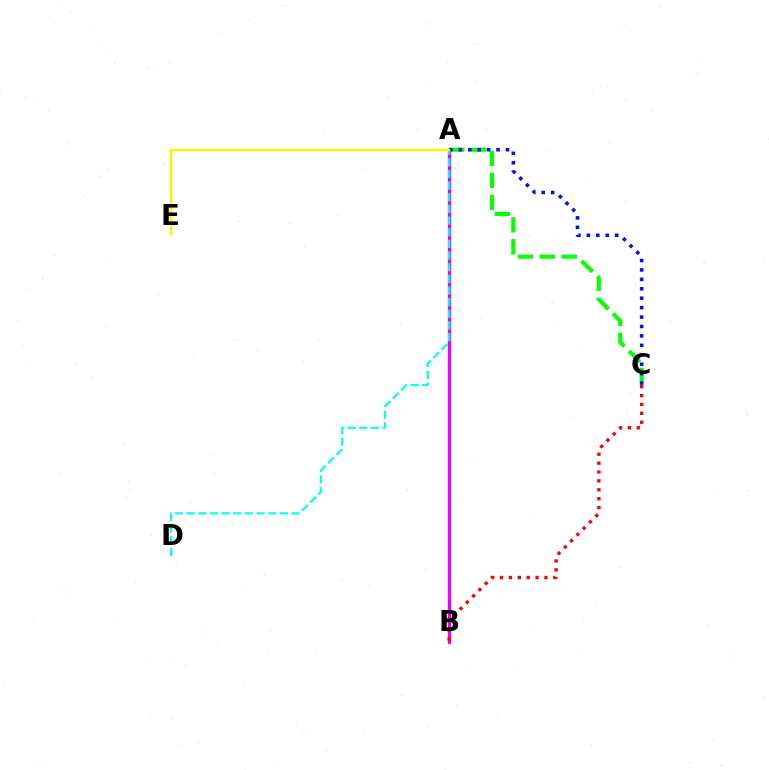{('A', 'B'): [{'color': '#ee00ff', 'line_style': 'solid', 'thickness': 2.37}], ('B', 'C'): [{'color': '#ff0000', 'line_style': 'dotted', 'thickness': 2.42}], ('A', 'C'): [{'color': '#08ff00', 'line_style': 'dashed', 'thickness': 2.98}, {'color': '#0010ff', 'line_style': 'dotted', 'thickness': 2.56}], ('A', 'D'): [{'color': '#00fff6', 'line_style': 'dashed', 'thickness': 1.58}], ('A', 'E'): [{'color': '#fcf500', 'line_style': 'solid', 'thickness': 1.74}]}